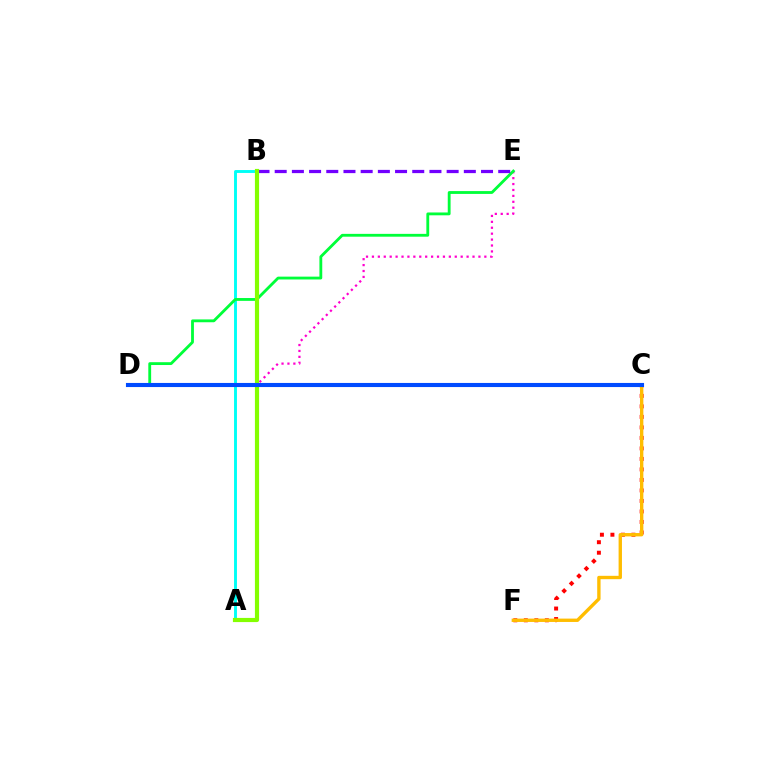{('A', 'B'): [{'color': '#00fff6', 'line_style': 'solid', 'thickness': 2.09}, {'color': '#84ff00', 'line_style': 'solid', 'thickness': 3.0}], ('D', 'E'): [{'color': '#ff00cf', 'line_style': 'dotted', 'thickness': 1.61}, {'color': '#00ff39', 'line_style': 'solid', 'thickness': 2.04}], ('C', 'F'): [{'color': '#ff0000', 'line_style': 'dotted', 'thickness': 2.85}, {'color': '#ffbd00', 'line_style': 'solid', 'thickness': 2.42}], ('B', 'E'): [{'color': '#7200ff', 'line_style': 'dashed', 'thickness': 2.34}], ('C', 'D'): [{'color': '#004bff', 'line_style': 'solid', 'thickness': 2.95}]}